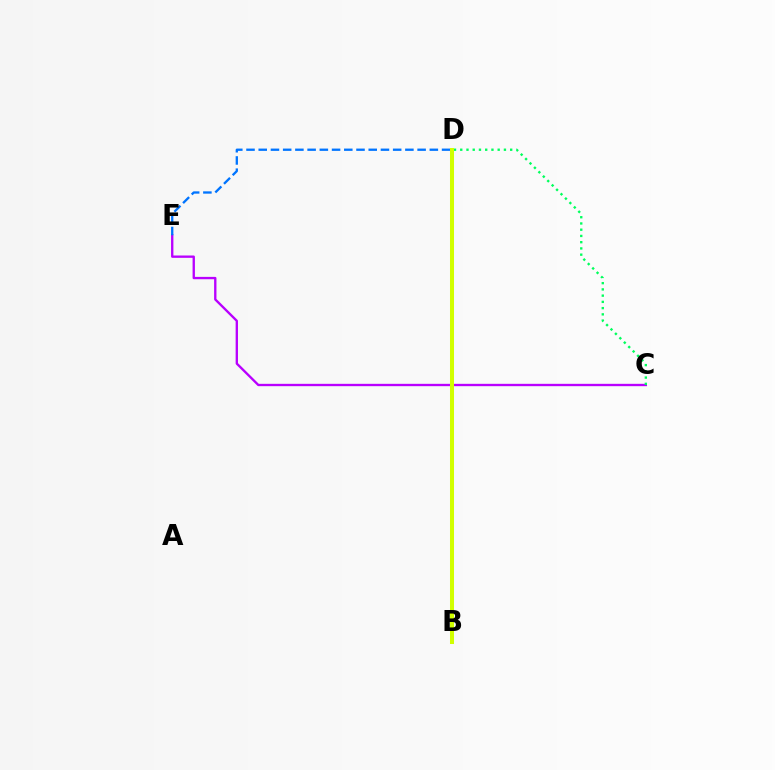{('C', 'E'): [{'color': '#b900ff', 'line_style': 'solid', 'thickness': 1.69}], ('B', 'D'): [{'color': '#ff0000', 'line_style': 'dotted', 'thickness': 2.02}, {'color': '#d1ff00', 'line_style': 'solid', 'thickness': 2.9}], ('D', 'E'): [{'color': '#0074ff', 'line_style': 'dashed', 'thickness': 1.66}], ('C', 'D'): [{'color': '#00ff5c', 'line_style': 'dotted', 'thickness': 1.7}]}